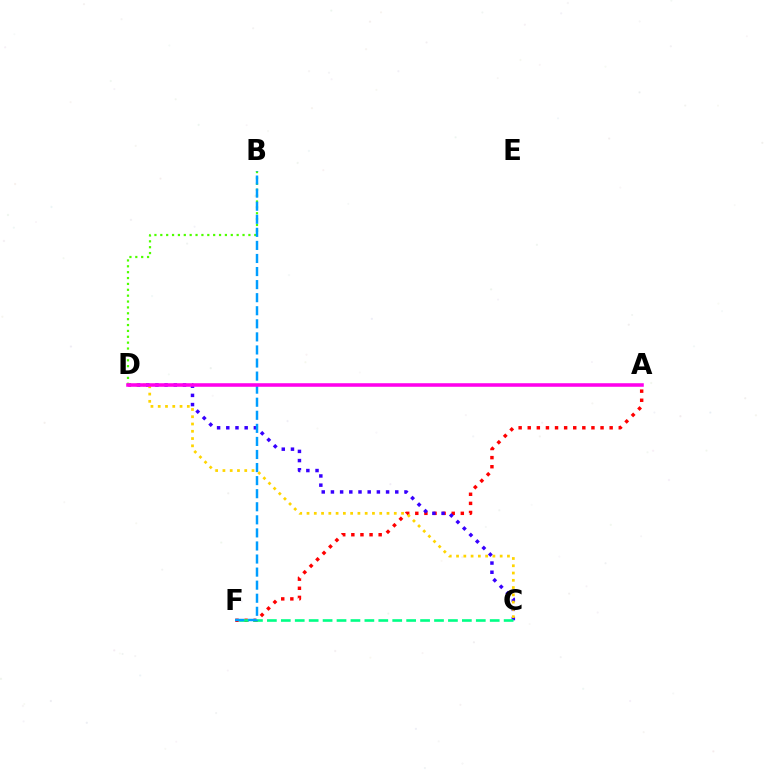{('A', 'F'): [{'color': '#ff0000', 'line_style': 'dotted', 'thickness': 2.47}], ('C', 'D'): [{'color': '#3700ff', 'line_style': 'dotted', 'thickness': 2.5}, {'color': '#ffd500', 'line_style': 'dotted', 'thickness': 1.98}], ('B', 'D'): [{'color': '#4fff00', 'line_style': 'dotted', 'thickness': 1.6}], ('C', 'F'): [{'color': '#00ff86', 'line_style': 'dashed', 'thickness': 1.89}], ('B', 'F'): [{'color': '#009eff', 'line_style': 'dashed', 'thickness': 1.78}], ('A', 'D'): [{'color': '#ff00ed', 'line_style': 'solid', 'thickness': 2.56}]}